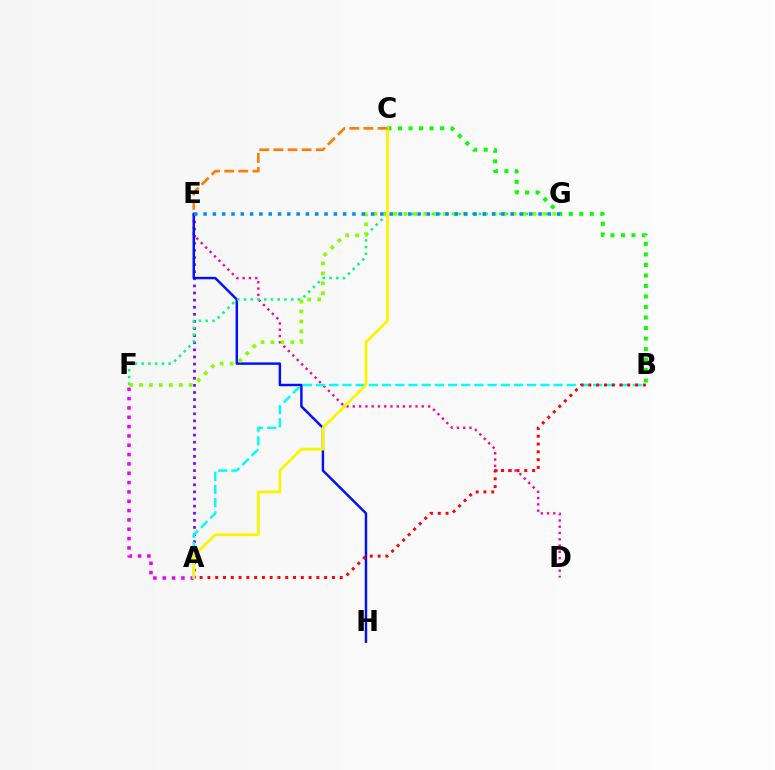{('D', 'E'): [{'color': '#ff0094', 'line_style': 'dotted', 'thickness': 1.7}], ('A', 'E'): [{'color': '#7200ff', 'line_style': 'dotted', 'thickness': 1.93}], ('E', 'H'): [{'color': '#0010ff', 'line_style': 'solid', 'thickness': 1.76}], ('A', 'F'): [{'color': '#ee00ff', 'line_style': 'dotted', 'thickness': 2.54}], ('B', 'C'): [{'color': '#08ff00', 'line_style': 'dotted', 'thickness': 2.86}], ('A', 'B'): [{'color': '#00fff6', 'line_style': 'dashed', 'thickness': 1.79}, {'color': '#ff0000', 'line_style': 'dotted', 'thickness': 2.11}], ('F', 'G'): [{'color': '#00ff74', 'line_style': 'dotted', 'thickness': 1.83}, {'color': '#84ff00', 'line_style': 'dotted', 'thickness': 2.7}], ('A', 'C'): [{'color': '#fcf500', 'line_style': 'solid', 'thickness': 2.02}], ('E', 'G'): [{'color': '#008cff', 'line_style': 'dotted', 'thickness': 2.53}], ('C', 'E'): [{'color': '#ff7c00', 'line_style': 'dashed', 'thickness': 1.92}]}